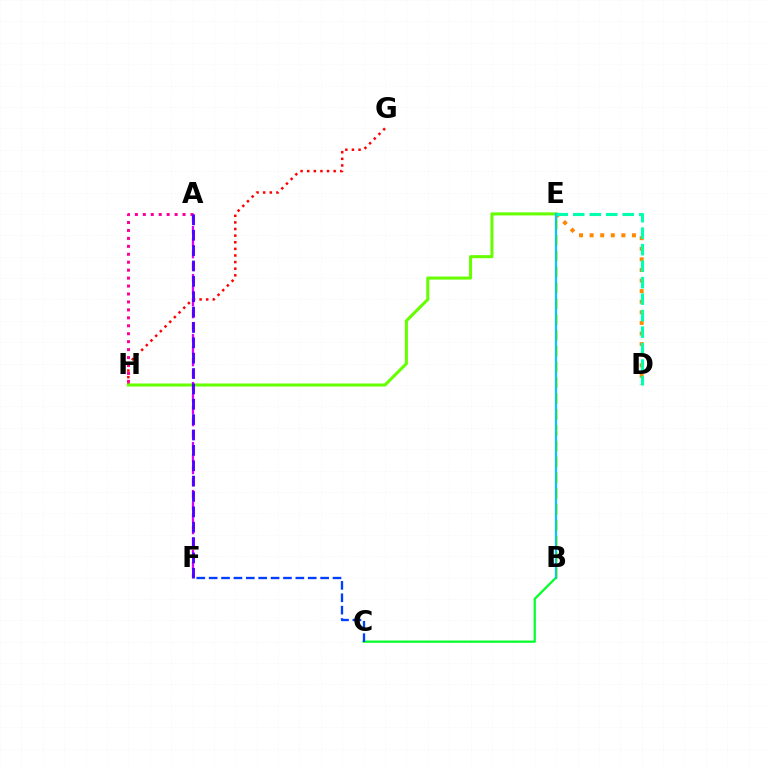{('B', 'C'): [{'color': '#00ff27', 'line_style': 'solid', 'thickness': 1.61}], ('D', 'E'): [{'color': '#ff8800', 'line_style': 'dotted', 'thickness': 2.88}, {'color': '#00ffaf', 'line_style': 'dashed', 'thickness': 2.24}], ('B', 'E'): [{'color': '#eeff00', 'line_style': 'dashed', 'thickness': 2.15}, {'color': '#00c7ff', 'line_style': 'solid', 'thickness': 1.62}], ('G', 'H'): [{'color': '#ff0000', 'line_style': 'dotted', 'thickness': 1.8}], ('E', 'H'): [{'color': '#66ff00', 'line_style': 'solid', 'thickness': 2.2}], ('A', 'F'): [{'color': '#d600ff', 'line_style': 'dashed', 'thickness': 1.63}, {'color': '#4f00ff', 'line_style': 'dashed', 'thickness': 2.09}], ('A', 'H'): [{'color': '#ff00a0', 'line_style': 'dotted', 'thickness': 2.16}], ('C', 'F'): [{'color': '#003fff', 'line_style': 'dashed', 'thickness': 1.68}]}